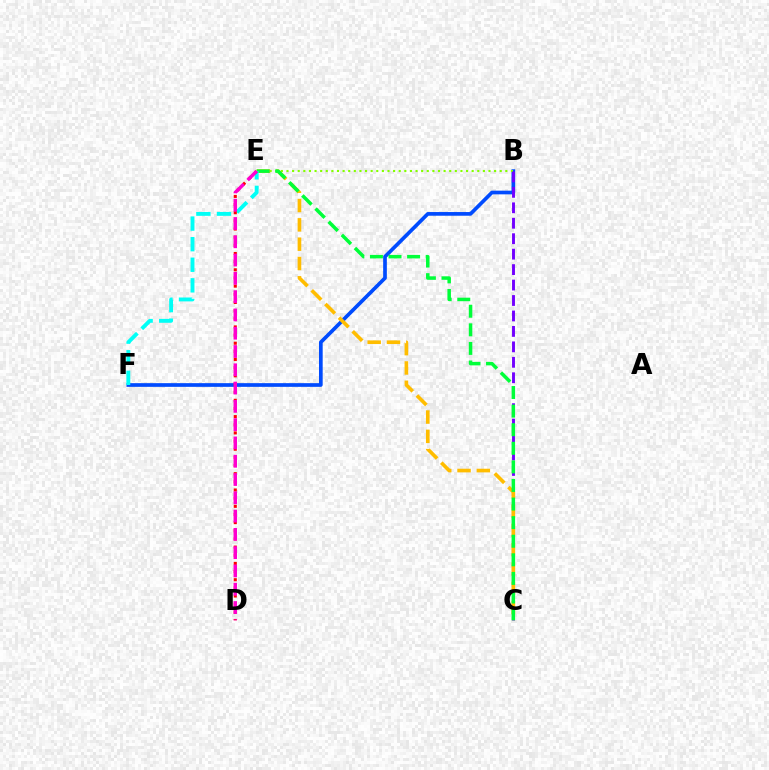{('B', 'F'): [{'color': '#004bff', 'line_style': 'solid', 'thickness': 2.66}], ('B', 'E'): [{'color': '#84ff00', 'line_style': 'dotted', 'thickness': 1.52}], ('B', 'C'): [{'color': '#7200ff', 'line_style': 'dashed', 'thickness': 2.1}], ('C', 'E'): [{'color': '#ffbd00', 'line_style': 'dashed', 'thickness': 2.62}, {'color': '#00ff39', 'line_style': 'dashed', 'thickness': 2.53}], ('E', 'F'): [{'color': '#00fff6', 'line_style': 'dashed', 'thickness': 2.8}], ('D', 'E'): [{'color': '#ff0000', 'line_style': 'dotted', 'thickness': 2.22}, {'color': '#ff00cf', 'line_style': 'dashed', 'thickness': 2.48}]}